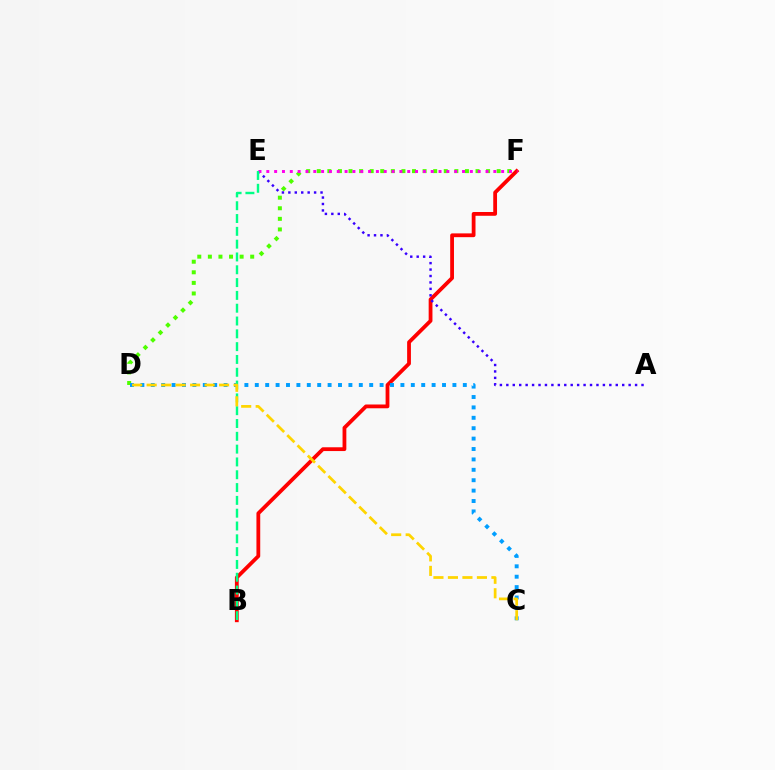{('D', 'F'): [{'color': '#4fff00', 'line_style': 'dotted', 'thickness': 2.88}], ('B', 'F'): [{'color': '#ff0000', 'line_style': 'solid', 'thickness': 2.73}], ('A', 'E'): [{'color': '#3700ff', 'line_style': 'dotted', 'thickness': 1.75}], ('E', 'F'): [{'color': '#ff00ed', 'line_style': 'dotted', 'thickness': 2.13}], ('C', 'D'): [{'color': '#009eff', 'line_style': 'dotted', 'thickness': 2.83}, {'color': '#ffd500', 'line_style': 'dashed', 'thickness': 1.97}], ('B', 'E'): [{'color': '#00ff86', 'line_style': 'dashed', 'thickness': 1.74}]}